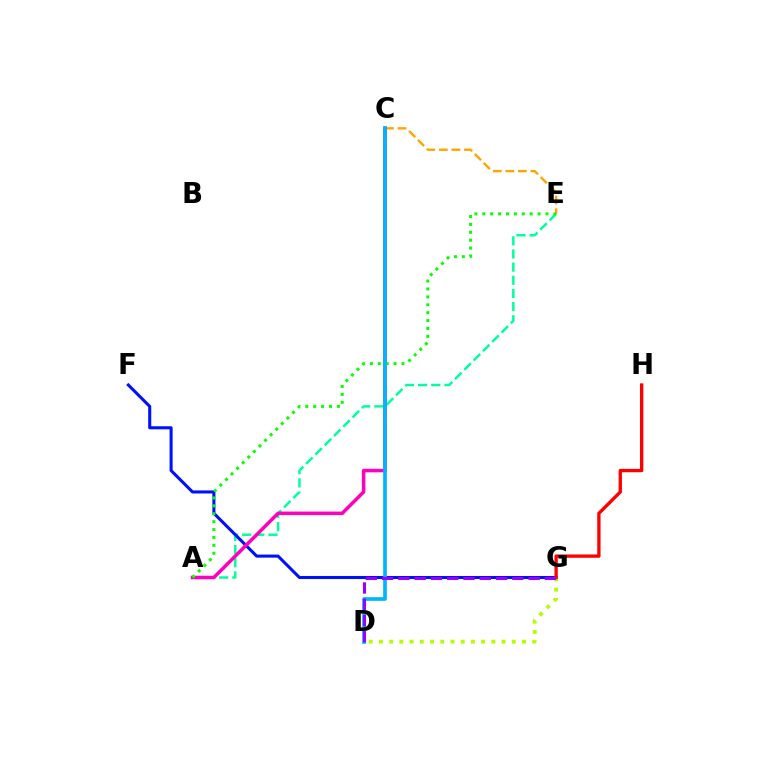{('A', 'E'): [{'color': '#00ff9d', 'line_style': 'dashed', 'thickness': 1.79}, {'color': '#08ff00', 'line_style': 'dotted', 'thickness': 2.15}], ('F', 'G'): [{'color': '#0010ff', 'line_style': 'solid', 'thickness': 2.2}], ('C', 'E'): [{'color': '#ffa500', 'line_style': 'dashed', 'thickness': 1.71}], ('A', 'C'): [{'color': '#ff00bd', 'line_style': 'solid', 'thickness': 2.53}], ('D', 'G'): [{'color': '#b3ff00', 'line_style': 'dotted', 'thickness': 2.78}, {'color': '#9b00ff', 'line_style': 'dashed', 'thickness': 2.21}], ('C', 'D'): [{'color': '#00b5ff', 'line_style': 'solid', 'thickness': 2.63}], ('G', 'H'): [{'color': '#ff0000', 'line_style': 'solid', 'thickness': 2.4}]}